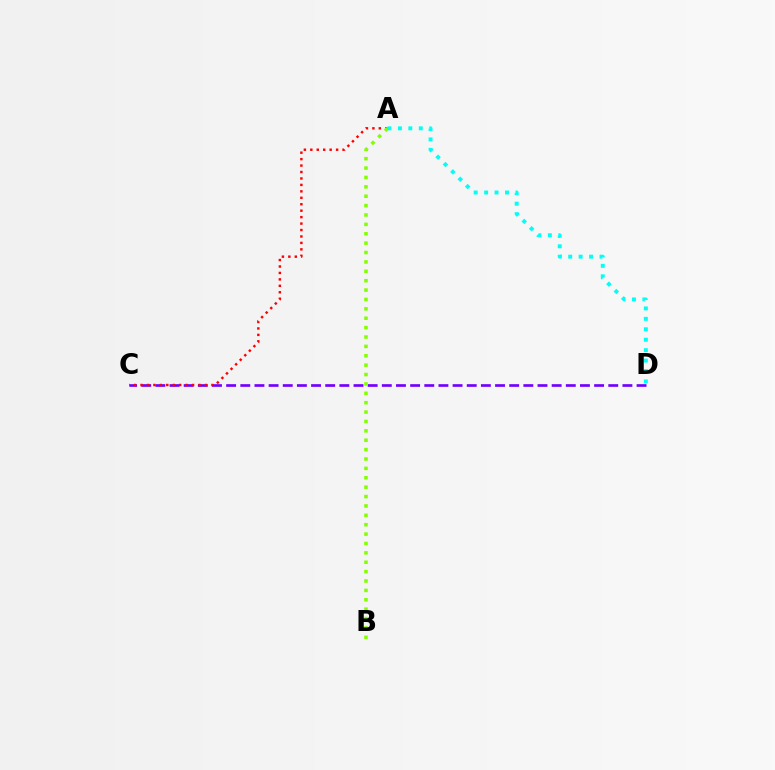{('C', 'D'): [{'color': '#7200ff', 'line_style': 'dashed', 'thickness': 1.92}], ('A', 'C'): [{'color': '#ff0000', 'line_style': 'dotted', 'thickness': 1.75}], ('A', 'B'): [{'color': '#84ff00', 'line_style': 'dotted', 'thickness': 2.55}], ('A', 'D'): [{'color': '#00fff6', 'line_style': 'dotted', 'thickness': 2.84}]}